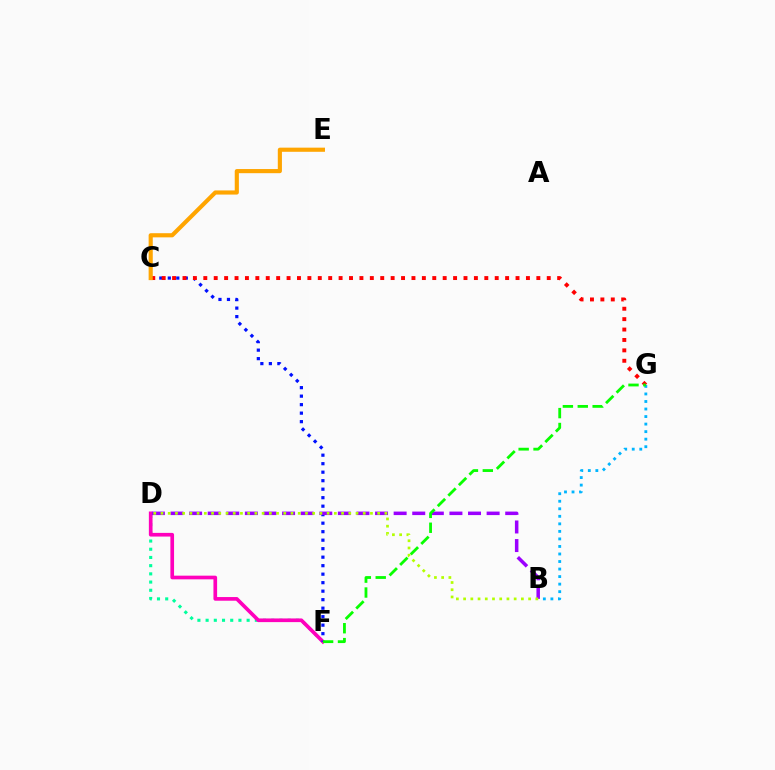{('D', 'F'): [{'color': '#00ff9d', 'line_style': 'dotted', 'thickness': 2.23}, {'color': '#ff00bd', 'line_style': 'solid', 'thickness': 2.64}], ('B', 'G'): [{'color': '#00b5ff', 'line_style': 'dotted', 'thickness': 2.05}], ('C', 'F'): [{'color': '#0010ff', 'line_style': 'dotted', 'thickness': 2.31}], ('B', 'D'): [{'color': '#9b00ff', 'line_style': 'dashed', 'thickness': 2.53}, {'color': '#b3ff00', 'line_style': 'dotted', 'thickness': 1.96}], ('C', 'G'): [{'color': '#ff0000', 'line_style': 'dotted', 'thickness': 2.83}], ('F', 'G'): [{'color': '#08ff00', 'line_style': 'dashed', 'thickness': 2.02}], ('C', 'E'): [{'color': '#ffa500', 'line_style': 'solid', 'thickness': 2.98}]}